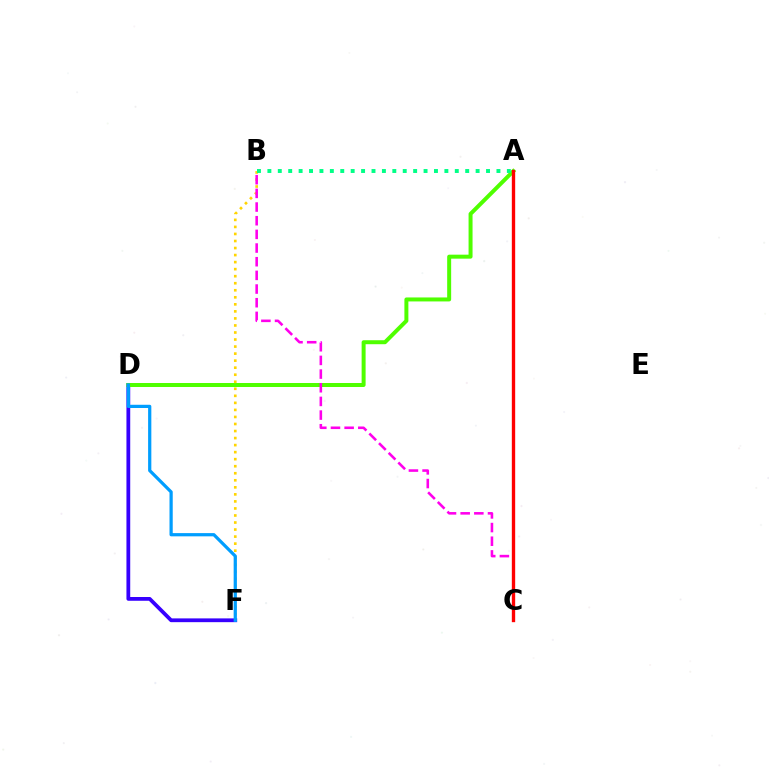{('D', 'F'): [{'color': '#3700ff', 'line_style': 'solid', 'thickness': 2.72}, {'color': '#009eff', 'line_style': 'solid', 'thickness': 2.33}], ('A', 'D'): [{'color': '#4fff00', 'line_style': 'solid', 'thickness': 2.87}], ('B', 'F'): [{'color': '#ffd500', 'line_style': 'dotted', 'thickness': 1.91}], ('A', 'B'): [{'color': '#00ff86', 'line_style': 'dotted', 'thickness': 2.83}], ('B', 'C'): [{'color': '#ff00ed', 'line_style': 'dashed', 'thickness': 1.86}], ('A', 'C'): [{'color': '#ff0000', 'line_style': 'solid', 'thickness': 2.41}]}